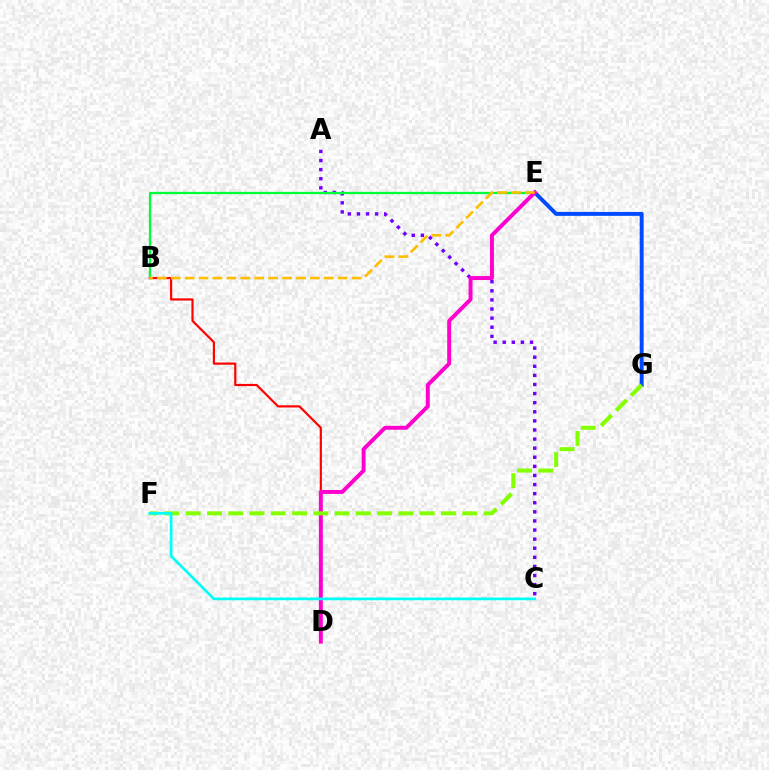{('A', 'C'): [{'color': '#7200ff', 'line_style': 'dotted', 'thickness': 2.47}], ('B', 'D'): [{'color': '#ff0000', 'line_style': 'solid', 'thickness': 1.57}], ('E', 'G'): [{'color': '#004bff', 'line_style': 'solid', 'thickness': 2.83}], ('B', 'E'): [{'color': '#00ff39', 'line_style': 'solid', 'thickness': 1.64}, {'color': '#ffbd00', 'line_style': 'dashed', 'thickness': 1.89}], ('D', 'E'): [{'color': '#ff00cf', 'line_style': 'solid', 'thickness': 2.84}], ('F', 'G'): [{'color': '#84ff00', 'line_style': 'dashed', 'thickness': 2.89}], ('C', 'F'): [{'color': '#00fff6', 'line_style': 'solid', 'thickness': 1.95}]}